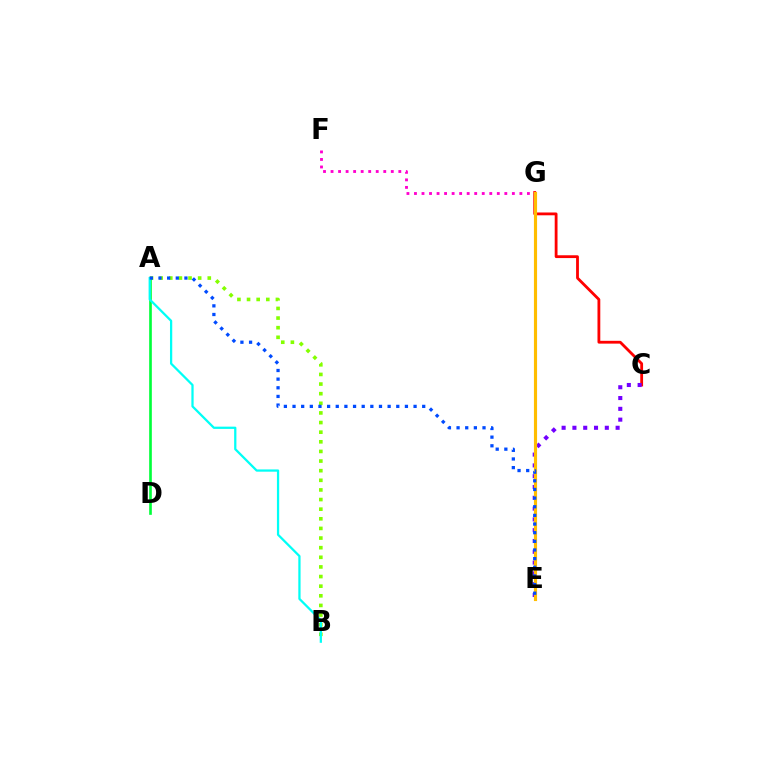{('A', 'B'): [{'color': '#84ff00', 'line_style': 'dotted', 'thickness': 2.61}, {'color': '#00fff6', 'line_style': 'solid', 'thickness': 1.63}], ('F', 'G'): [{'color': '#ff00cf', 'line_style': 'dotted', 'thickness': 2.05}], ('C', 'G'): [{'color': '#ff0000', 'line_style': 'solid', 'thickness': 2.02}], ('C', 'E'): [{'color': '#7200ff', 'line_style': 'dotted', 'thickness': 2.93}], ('A', 'D'): [{'color': '#00ff39', 'line_style': 'solid', 'thickness': 1.91}], ('E', 'G'): [{'color': '#ffbd00', 'line_style': 'solid', 'thickness': 2.26}], ('A', 'E'): [{'color': '#004bff', 'line_style': 'dotted', 'thickness': 2.35}]}